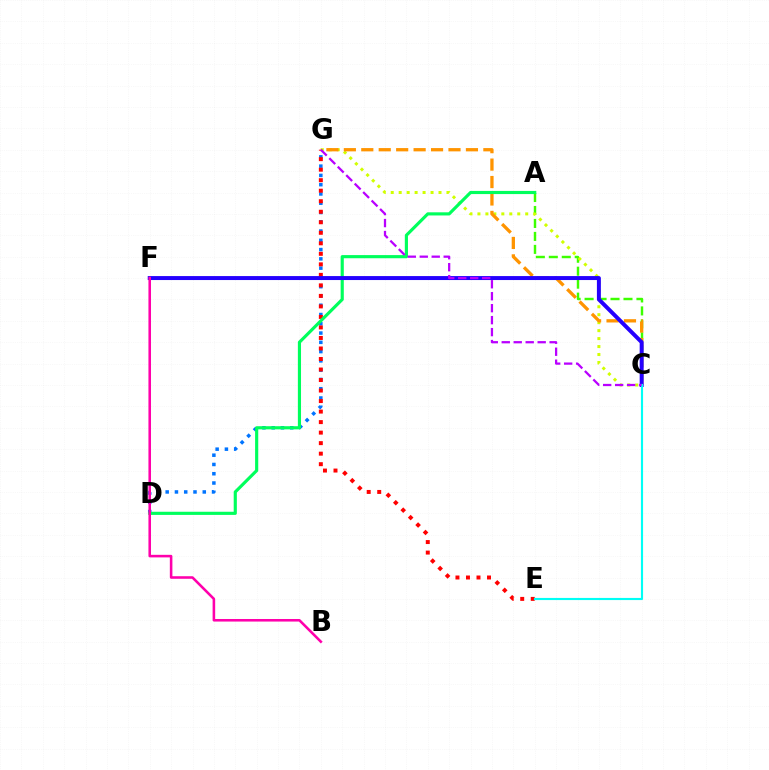{('A', 'C'): [{'color': '#3dff00', 'line_style': 'dashed', 'thickness': 1.76}], ('D', 'G'): [{'color': '#0074ff', 'line_style': 'dotted', 'thickness': 2.52}], ('C', 'G'): [{'color': '#d1ff00', 'line_style': 'dotted', 'thickness': 2.16}, {'color': '#ff9400', 'line_style': 'dashed', 'thickness': 2.37}, {'color': '#b900ff', 'line_style': 'dashed', 'thickness': 1.63}], ('E', 'G'): [{'color': '#ff0000', 'line_style': 'dotted', 'thickness': 2.86}], ('A', 'D'): [{'color': '#00ff5c', 'line_style': 'solid', 'thickness': 2.27}], ('C', 'F'): [{'color': '#2500ff', 'line_style': 'solid', 'thickness': 2.86}], ('C', 'E'): [{'color': '#00fff6', 'line_style': 'solid', 'thickness': 1.54}], ('B', 'F'): [{'color': '#ff00ac', 'line_style': 'solid', 'thickness': 1.85}]}